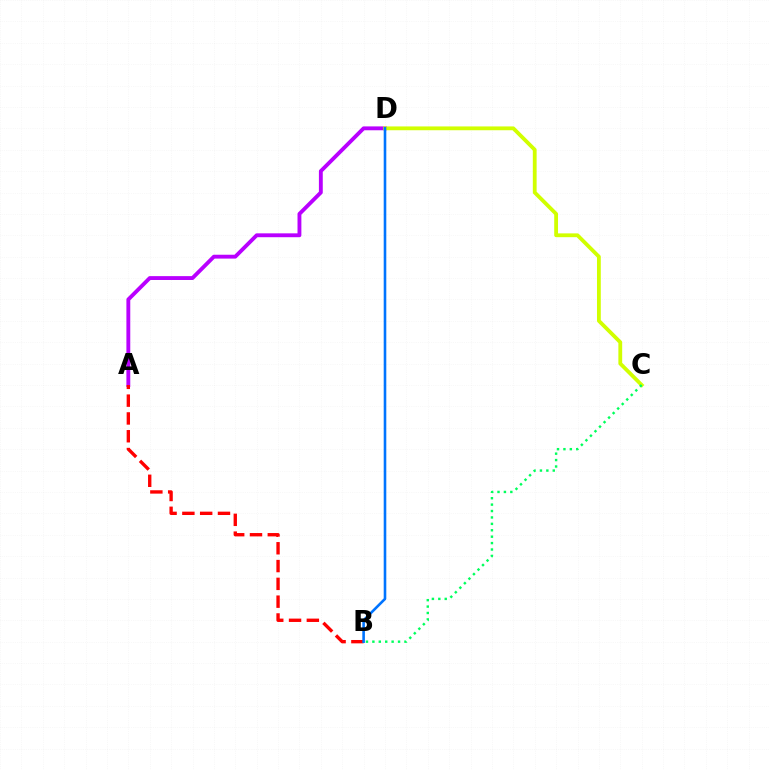{('A', 'D'): [{'color': '#b900ff', 'line_style': 'solid', 'thickness': 2.78}], ('C', 'D'): [{'color': '#d1ff00', 'line_style': 'solid', 'thickness': 2.74}], ('A', 'B'): [{'color': '#ff0000', 'line_style': 'dashed', 'thickness': 2.42}], ('B', 'D'): [{'color': '#0074ff', 'line_style': 'solid', 'thickness': 1.87}], ('B', 'C'): [{'color': '#00ff5c', 'line_style': 'dotted', 'thickness': 1.74}]}